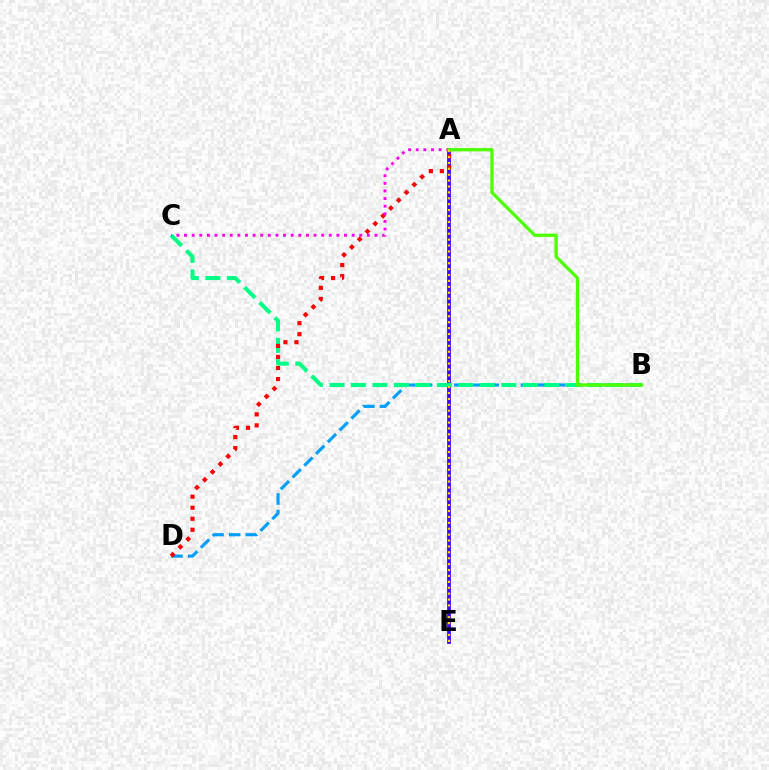{('B', 'D'): [{'color': '#009eff', 'line_style': 'dashed', 'thickness': 2.26}], ('A', 'E'): [{'color': '#3700ff', 'line_style': 'solid', 'thickness': 2.69}, {'color': '#ffd500', 'line_style': 'dotted', 'thickness': 1.6}], ('B', 'C'): [{'color': '#00ff86', 'line_style': 'dashed', 'thickness': 2.92}], ('A', 'D'): [{'color': '#ff0000', 'line_style': 'dotted', 'thickness': 3.0}], ('A', 'C'): [{'color': '#ff00ed', 'line_style': 'dotted', 'thickness': 2.07}], ('A', 'B'): [{'color': '#4fff00', 'line_style': 'solid', 'thickness': 2.38}]}